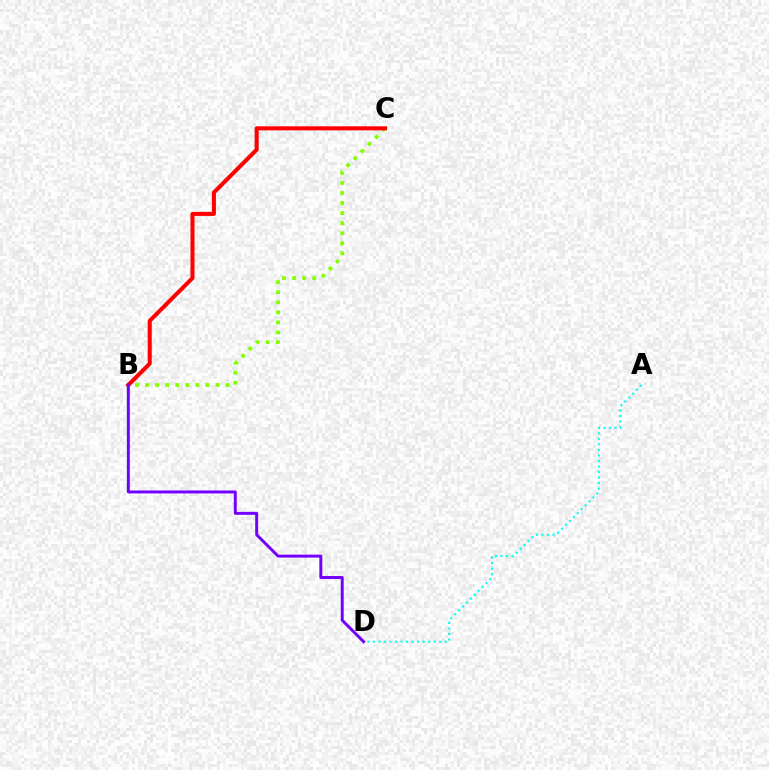{('B', 'C'): [{'color': '#84ff00', 'line_style': 'dotted', 'thickness': 2.73}, {'color': '#ff0000', 'line_style': 'solid', 'thickness': 2.91}], ('A', 'D'): [{'color': '#00fff6', 'line_style': 'dotted', 'thickness': 1.5}], ('B', 'D'): [{'color': '#7200ff', 'line_style': 'solid', 'thickness': 2.13}]}